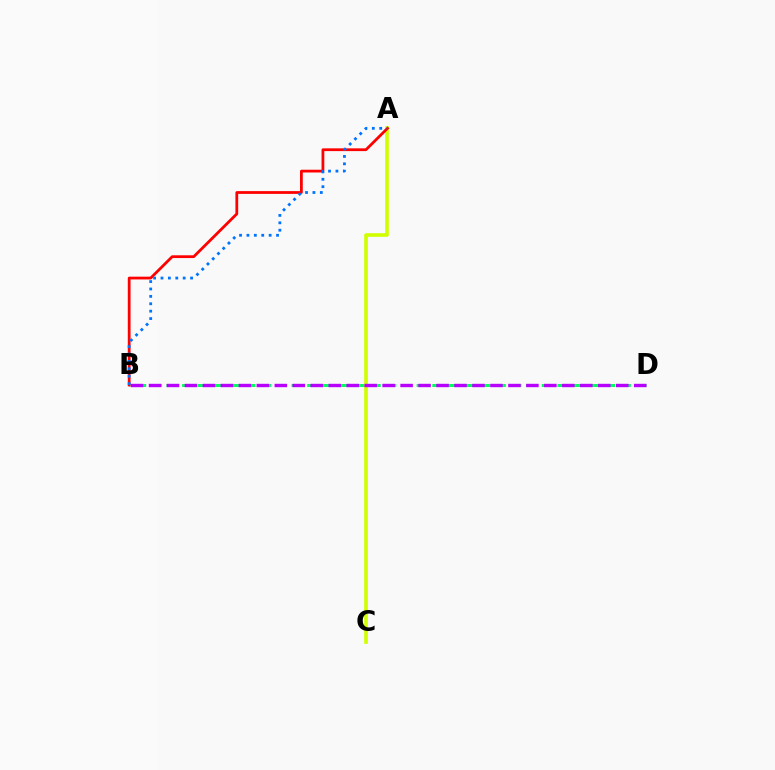{('B', 'D'): [{'color': '#00ff5c', 'line_style': 'dashed', 'thickness': 2.12}, {'color': '#b900ff', 'line_style': 'dashed', 'thickness': 2.44}], ('A', 'C'): [{'color': '#d1ff00', 'line_style': 'solid', 'thickness': 2.62}], ('A', 'B'): [{'color': '#ff0000', 'line_style': 'solid', 'thickness': 1.99}, {'color': '#0074ff', 'line_style': 'dotted', 'thickness': 2.01}]}